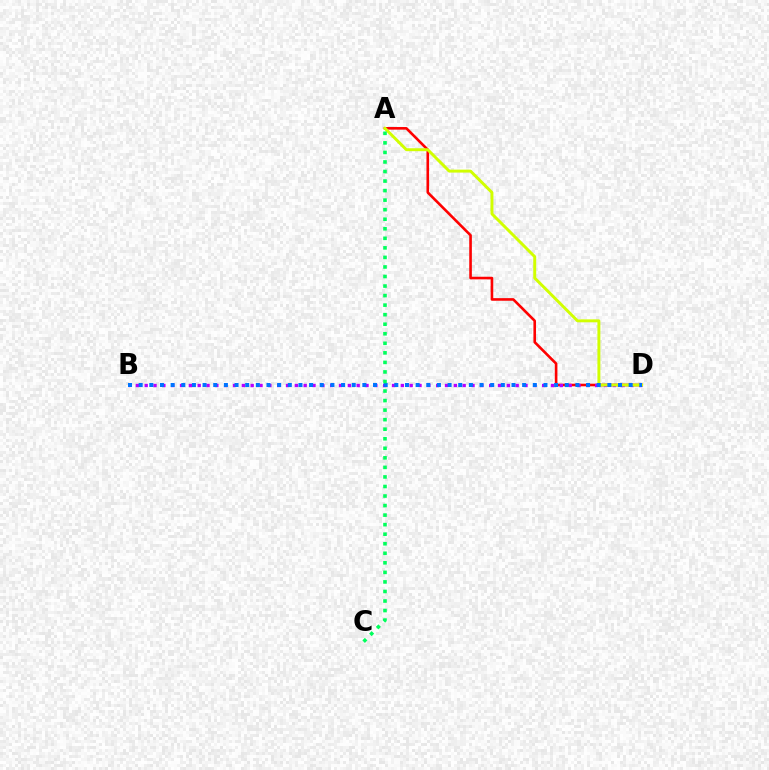{('A', 'D'): [{'color': '#ff0000', 'line_style': 'solid', 'thickness': 1.88}, {'color': '#d1ff00', 'line_style': 'solid', 'thickness': 2.12}], ('B', 'D'): [{'color': '#b900ff', 'line_style': 'dotted', 'thickness': 2.4}, {'color': '#0074ff', 'line_style': 'dotted', 'thickness': 2.89}], ('A', 'C'): [{'color': '#00ff5c', 'line_style': 'dotted', 'thickness': 2.59}]}